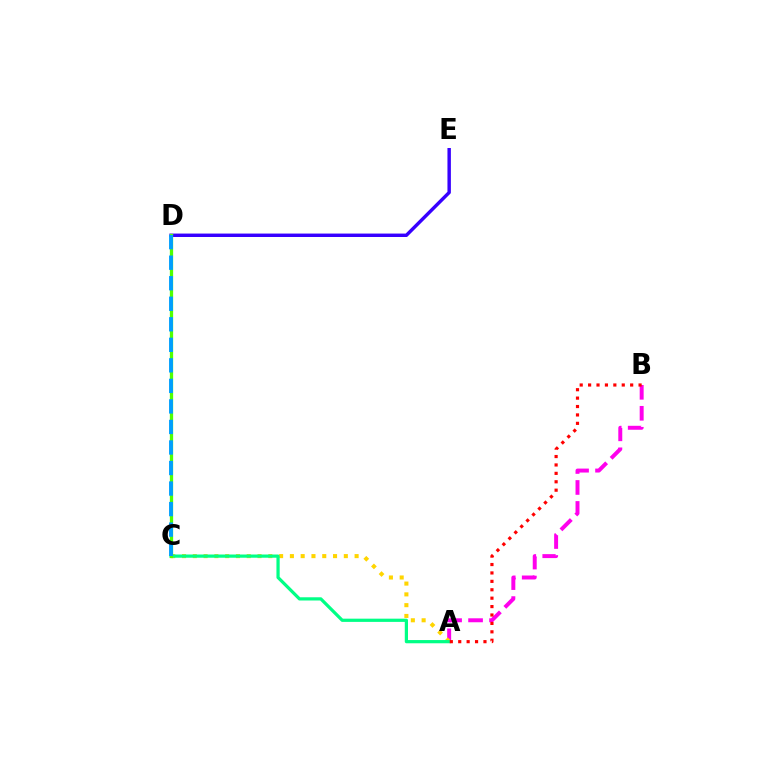{('A', 'B'): [{'color': '#ff00ed', 'line_style': 'dashed', 'thickness': 2.85}, {'color': '#ff0000', 'line_style': 'dotted', 'thickness': 2.29}], ('A', 'C'): [{'color': '#ffd500', 'line_style': 'dotted', 'thickness': 2.93}, {'color': '#00ff86', 'line_style': 'solid', 'thickness': 2.32}], ('D', 'E'): [{'color': '#3700ff', 'line_style': 'solid', 'thickness': 2.47}], ('C', 'D'): [{'color': '#4fff00', 'line_style': 'solid', 'thickness': 2.36}, {'color': '#009eff', 'line_style': 'dashed', 'thickness': 2.79}]}